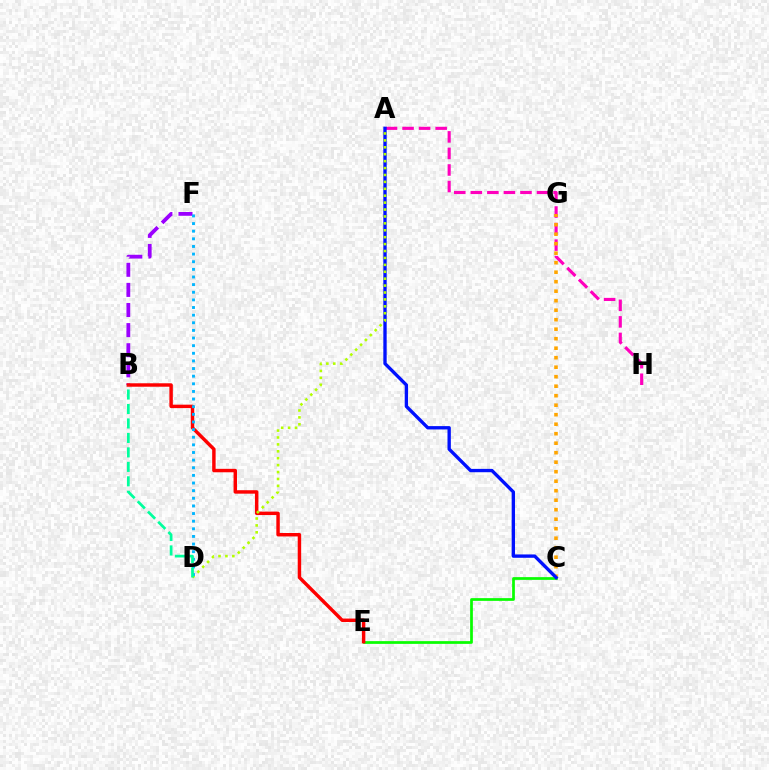{('B', 'F'): [{'color': '#9b00ff', 'line_style': 'dashed', 'thickness': 2.73}], ('A', 'H'): [{'color': '#ff00bd', 'line_style': 'dashed', 'thickness': 2.25}], ('C', 'G'): [{'color': '#ffa500', 'line_style': 'dotted', 'thickness': 2.58}], ('C', 'E'): [{'color': '#08ff00', 'line_style': 'solid', 'thickness': 1.96}], ('A', 'C'): [{'color': '#0010ff', 'line_style': 'solid', 'thickness': 2.41}], ('B', 'E'): [{'color': '#ff0000', 'line_style': 'solid', 'thickness': 2.48}], ('A', 'D'): [{'color': '#b3ff00', 'line_style': 'dotted', 'thickness': 1.88}], ('D', 'F'): [{'color': '#00b5ff', 'line_style': 'dotted', 'thickness': 2.07}], ('B', 'D'): [{'color': '#00ff9d', 'line_style': 'dashed', 'thickness': 1.97}]}